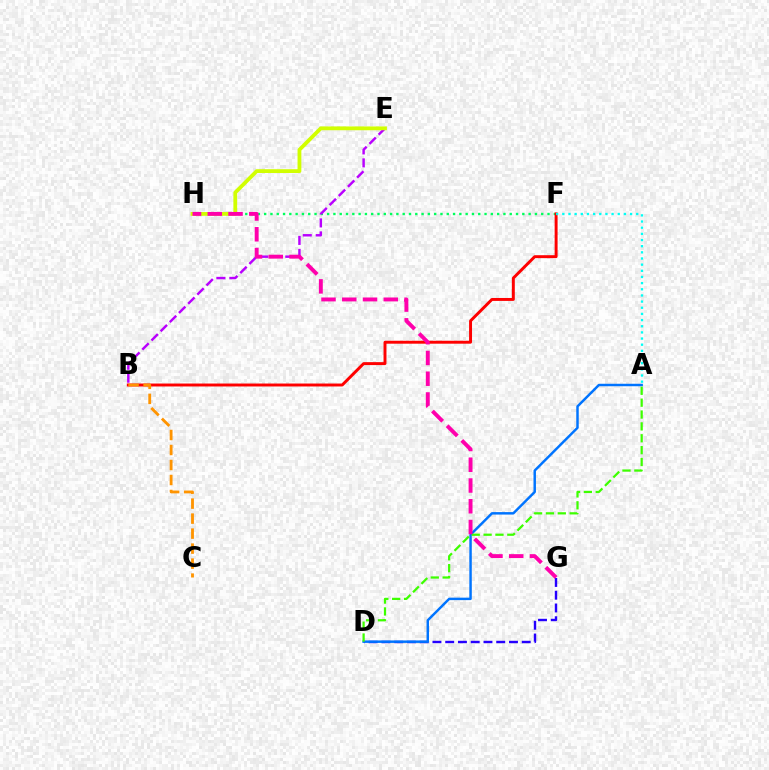{('F', 'H'): [{'color': '#00ff5c', 'line_style': 'dotted', 'thickness': 1.71}], ('B', 'E'): [{'color': '#b900ff', 'line_style': 'dashed', 'thickness': 1.76}], ('D', 'G'): [{'color': '#2500ff', 'line_style': 'dashed', 'thickness': 1.73}], ('B', 'F'): [{'color': '#ff0000', 'line_style': 'solid', 'thickness': 2.12}], ('B', 'C'): [{'color': '#ff9400', 'line_style': 'dashed', 'thickness': 2.04}], ('E', 'H'): [{'color': '#d1ff00', 'line_style': 'solid', 'thickness': 2.74}], ('A', 'D'): [{'color': '#0074ff', 'line_style': 'solid', 'thickness': 1.78}, {'color': '#3dff00', 'line_style': 'dashed', 'thickness': 1.61}], ('G', 'H'): [{'color': '#ff00ac', 'line_style': 'dashed', 'thickness': 2.82}], ('A', 'F'): [{'color': '#00fff6', 'line_style': 'dotted', 'thickness': 1.67}]}